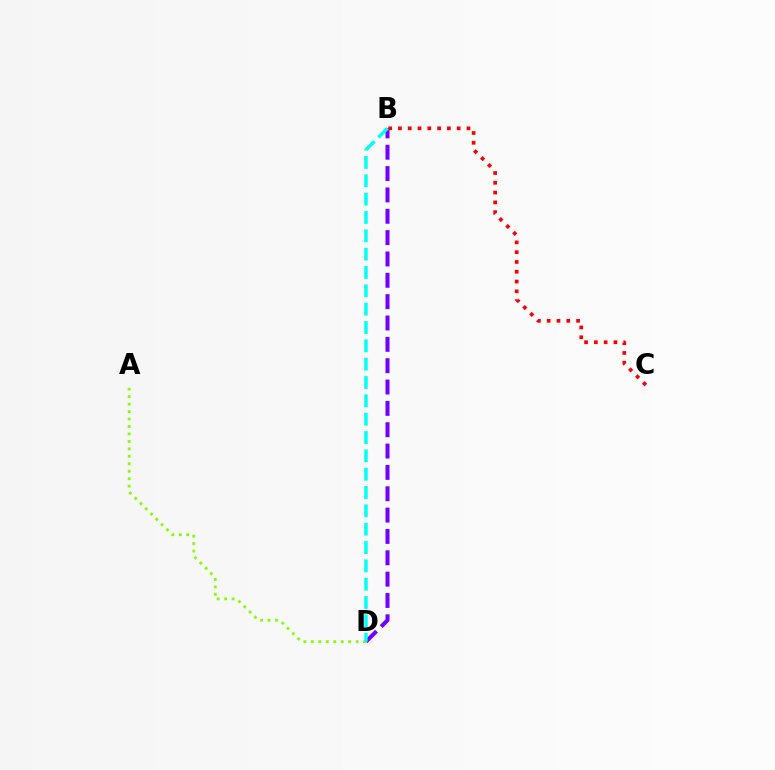{('A', 'D'): [{'color': '#84ff00', 'line_style': 'dotted', 'thickness': 2.03}], ('B', 'D'): [{'color': '#7200ff', 'line_style': 'dashed', 'thickness': 2.9}, {'color': '#00fff6', 'line_style': 'dashed', 'thickness': 2.49}], ('B', 'C'): [{'color': '#ff0000', 'line_style': 'dotted', 'thickness': 2.66}]}